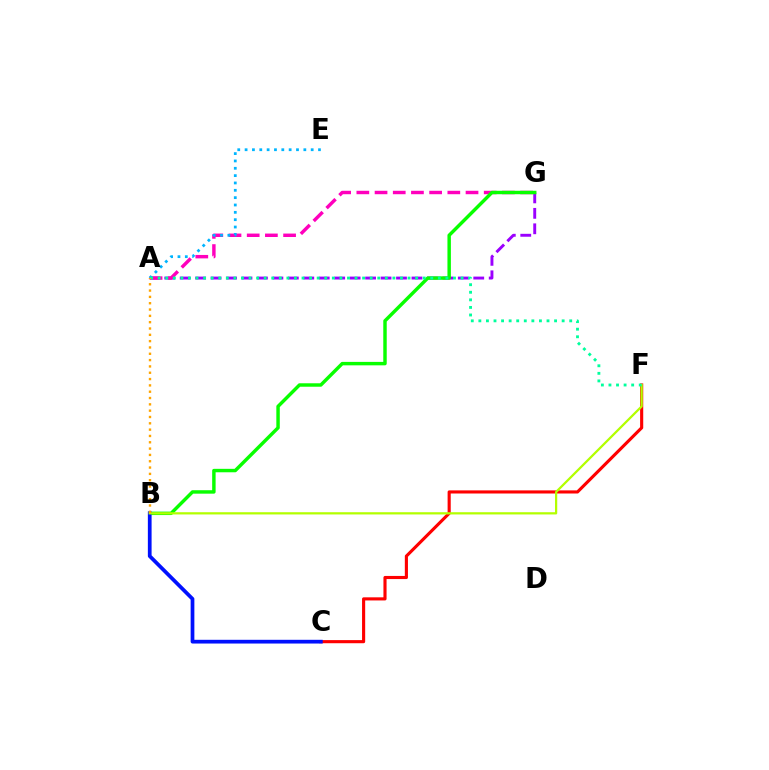{('A', 'G'): [{'color': '#9b00ff', 'line_style': 'dashed', 'thickness': 2.1}, {'color': '#ff00bd', 'line_style': 'dashed', 'thickness': 2.47}], ('C', 'F'): [{'color': '#ff0000', 'line_style': 'solid', 'thickness': 2.25}], ('B', 'G'): [{'color': '#08ff00', 'line_style': 'solid', 'thickness': 2.48}], ('B', 'C'): [{'color': '#0010ff', 'line_style': 'solid', 'thickness': 2.69}], ('B', 'F'): [{'color': '#b3ff00', 'line_style': 'solid', 'thickness': 1.61}], ('A', 'E'): [{'color': '#00b5ff', 'line_style': 'dotted', 'thickness': 2.0}], ('A', 'F'): [{'color': '#00ff9d', 'line_style': 'dotted', 'thickness': 2.06}], ('A', 'B'): [{'color': '#ffa500', 'line_style': 'dotted', 'thickness': 1.72}]}